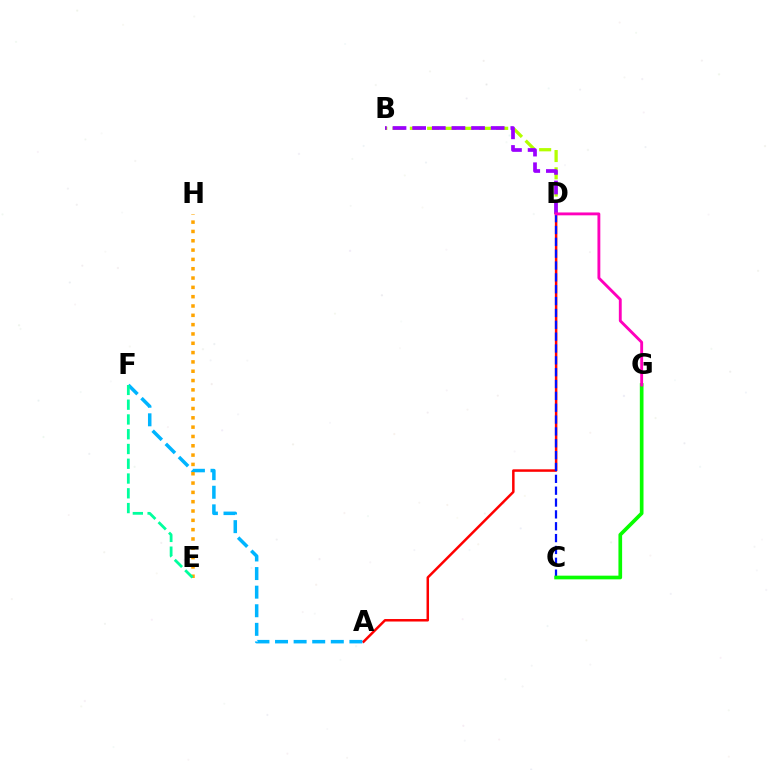{('B', 'D'): [{'color': '#b3ff00', 'line_style': 'dashed', 'thickness': 2.35}, {'color': '#9b00ff', 'line_style': 'dashed', 'thickness': 2.67}], ('A', 'D'): [{'color': '#ff0000', 'line_style': 'solid', 'thickness': 1.8}], ('A', 'F'): [{'color': '#00b5ff', 'line_style': 'dashed', 'thickness': 2.53}], ('C', 'D'): [{'color': '#0010ff', 'line_style': 'dashed', 'thickness': 1.61}], ('E', 'H'): [{'color': '#ffa500', 'line_style': 'dotted', 'thickness': 2.53}], ('C', 'G'): [{'color': '#08ff00', 'line_style': 'solid', 'thickness': 2.65}], ('E', 'F'): [{'color': '#00ff9d', 'line_style': 'dashed', 'thickness': 2.01}], ('D', 'G'): [{'color': '#ff00bd', 'line_style': 'solid', 'thickness': 2.06}]}